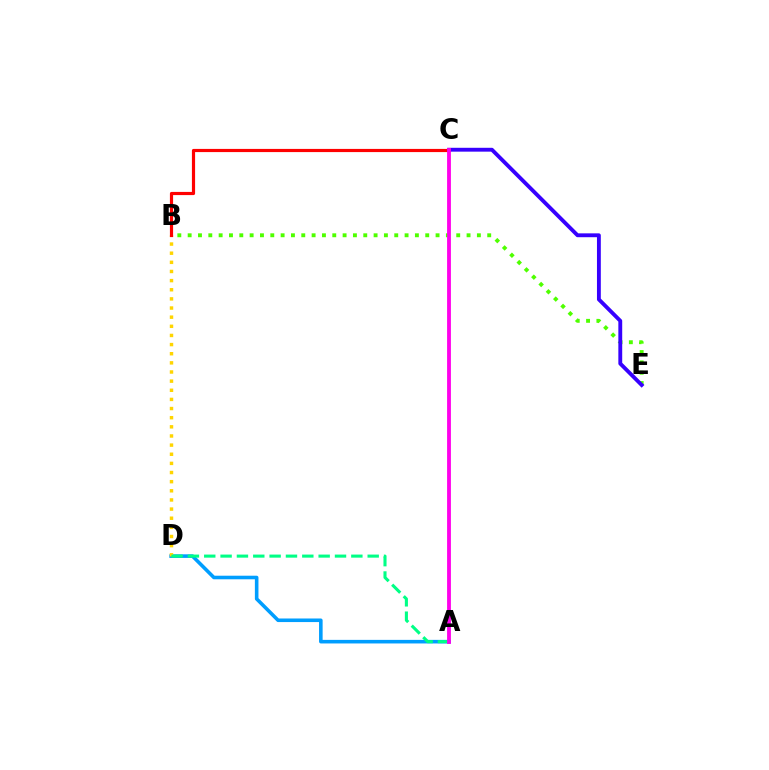{('B', 'E'): [{'color': '#4fff00', 'line_style': 'dotted', 'thickness': 2.81}], ('A', 'D'): [{'color': '#009eff', 'line_style': 'solid', 'thickness': 2.58}, {'color': '#00ff86', 'line_style': 'dashed', 'thickness': 2.22}], ('B', 'D'): [{'color': '#ffd500', 'line_style': 'dotted', 'thickness': 2.48}], ('B', 'C'): [{'color': '#ff0000', 'line_style': 'solid', 'thickness': 2.29}], ('C', 'E'): [{'color': '#3700ff', 'line_style': 'solid', 'thickness': 2.78}], ('A', 'C'): [{'color': '#ff00ed', 'line_style': 'solid', 'thickness': 2.76}]}